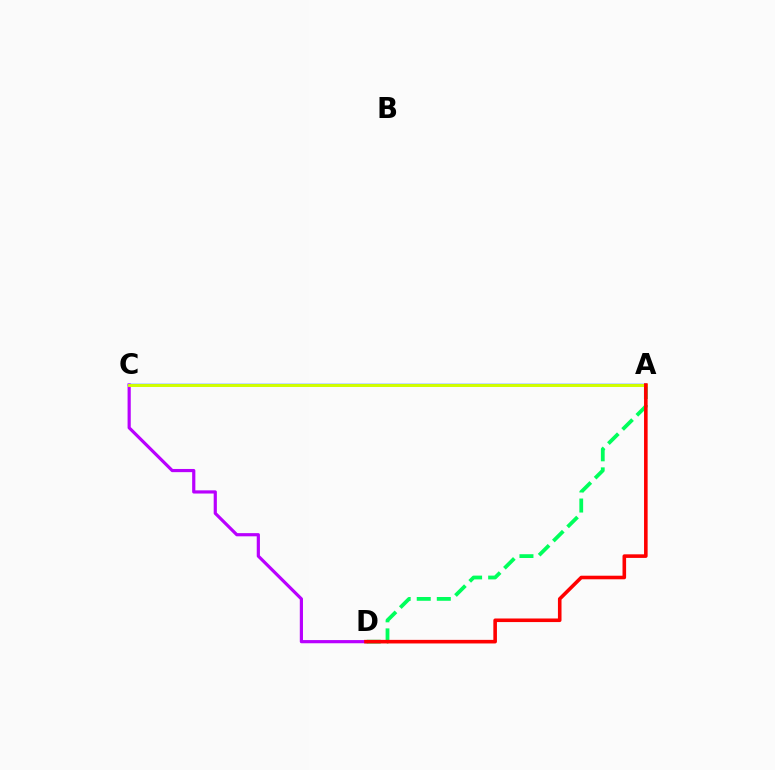{('A', 'C'): [{'color': '#0074ff', 'line_style': 'solid', 'thickness': 1.76}, {'color': '#d1ff00', 'line_style': 'solid', 'thickness': 2.13}], ('C', 'D'): [{'color': '#b900ff', 'line_style': 'solid', 'thickness': 2.29}], ('A', 'D'): [{'color': '#00ff5c', 'line_style': 'dashed', 'thickness': 2.72}, {'color': '#ff0000', 'line_style': 'solid', 'thickness': 2.58}]}